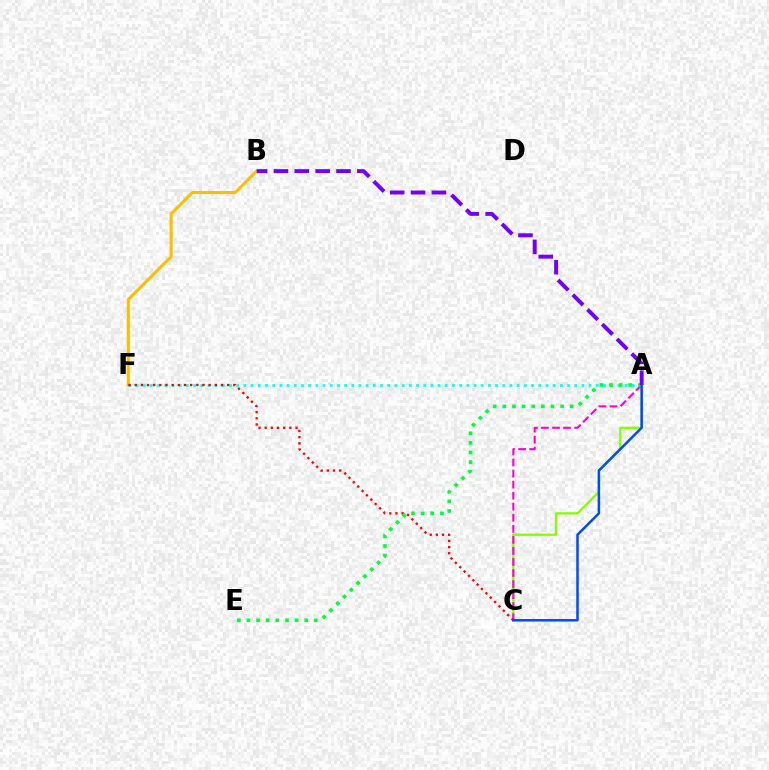{('A', 'C'): [{'color': '#84ff00', 'line_style': 'solid', 'thickness': 1.63}, {'color': '#ff00cf', 'line_style': 'dashed', 'thickness': 1.5}, {'color': '#004bff', 'line_style': 'solid', 'thickness': 1.81}], ('B', 'F'): [{'color': '#ffbd00', 'line_style': 'solid', 'thickness': 2.2}], ('A', 'F'): [{'color': '#00fff6', 'line_style': 'dotted', 'thickness': 1.95}], ('C', 'F'): [{'color': '#ff0000', 'line_style': 'dotted', 'thickness': 1.67}], ('A', 'E'): [{'color': '#00ff39', 'line_style': 'dotted', 'thickness': 2.61}], ('A', 'B'): [{'color': '#7200ff', 'line_style': 'dashed', 'thickness': 2.83}]}